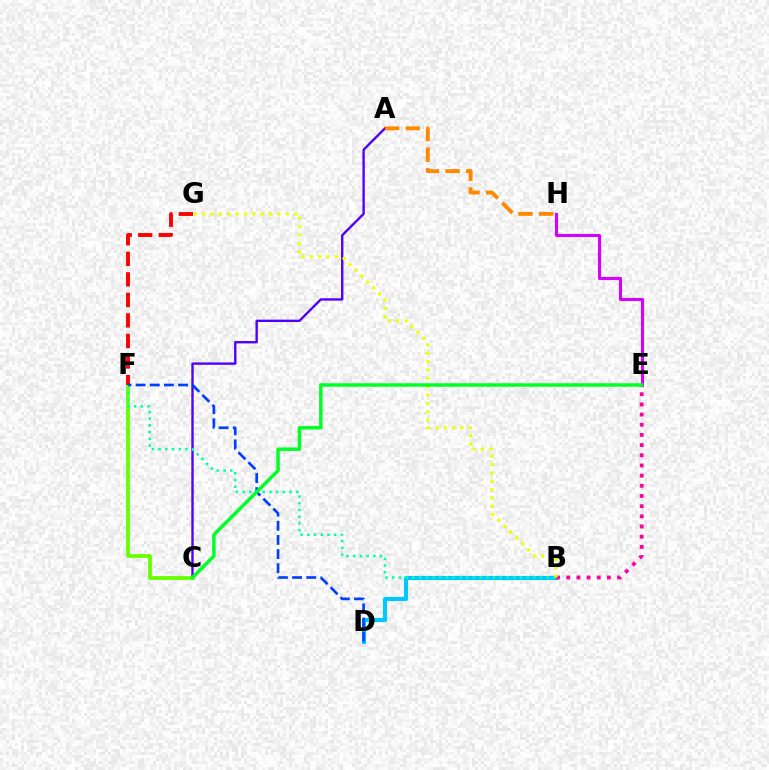{('A', 'C'): [{'color': '#4f00ff', 'line_style': 'solid', 'thickness': 1.71}], ('B', 'D'): [{'color': '#00c7ff', 'line_style': 'solid', 'thickness': 2.96}], ('C', 'F'): [{'color': '#66ff00', 'line_style': 'solid', 'thickness': 2.73}], ('B', 'F'): [{'color': '#00ffaf', 'line_style': 'dotted', 'thickness': 1.83}], ('A', 'H'): [{'color': '#ff8800', 'line_style': 'dashed', 'thickness': 2.8}], ('F', 'G'): [{'color': '#ff0000', 'line_style': 'dashed', 'thickness': 2.79}], ('B', 'E'): [{'color': '#ff00a0', 'line_style': 'dotted', 'thickness': 2.76}], ('D', 'F'): [{'color': '#003fff', 'line_style': 'dashed', 'thickness': 1.92}], ('E', 'H'): [{'color': '#d600ff', 'line_style': 'solid', 'thickness': 2.23}], ('B', 'G'): [{'color': '#eeff00', 'line_style': 'dotted', 'thickness': 2.27}], ('C', 'E'): [{'color': '#00ff27', 'line_style': 'solid', 'thickness': 2.49}]}